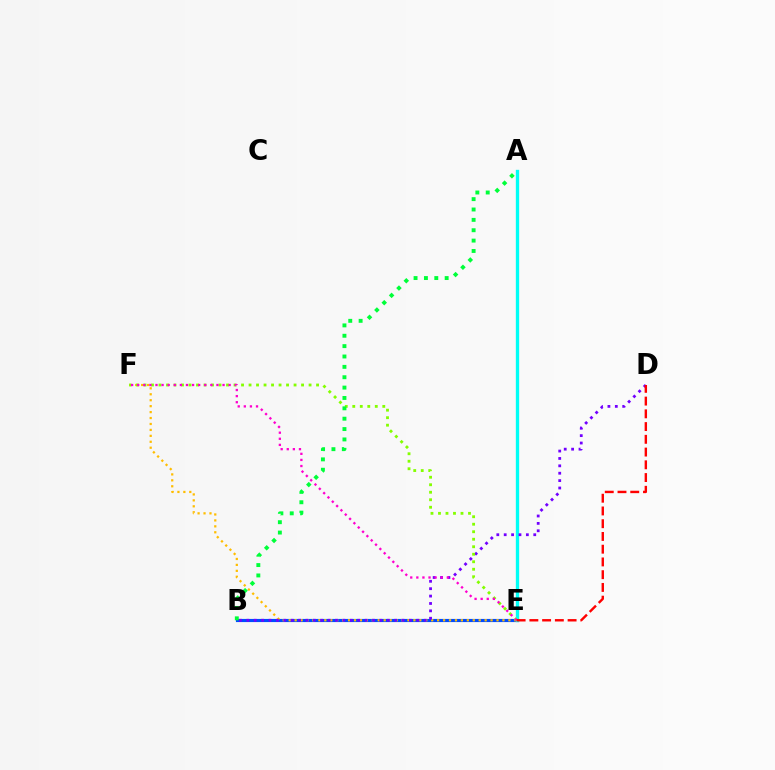{('B', 'E'): [{'color': '#004bff', 'line_style': 'solid', 'thickness': 2.26}], ('A', 'E'): [{'color': '#00fff6', 'line_style': 'solid', 'thickness': 2.39}], ('E', 'F'): [{'color': '#ffbd00', 'line_style': 'dotted', 'thickness': 1.61}, {'color': '#84ff00', 'line_style': 'dotted', 'thickness': 2.04}, {'color': '#ff00cf', 'line_style': 'dotted', 'thickness': 1.66}], ('B', 'D'): [{'color': '#7200ff', 'line_style': 'dotted', 'thickness': 2.01}], ('A', 'B'): [{'color': '#00ff39', 'line_style': 'dotted', 'thickness': 2.82}], ('D', 'E'): [{'color': '#ff0000', 'line_style': 'dashed', 'thickness': 1.73}]}